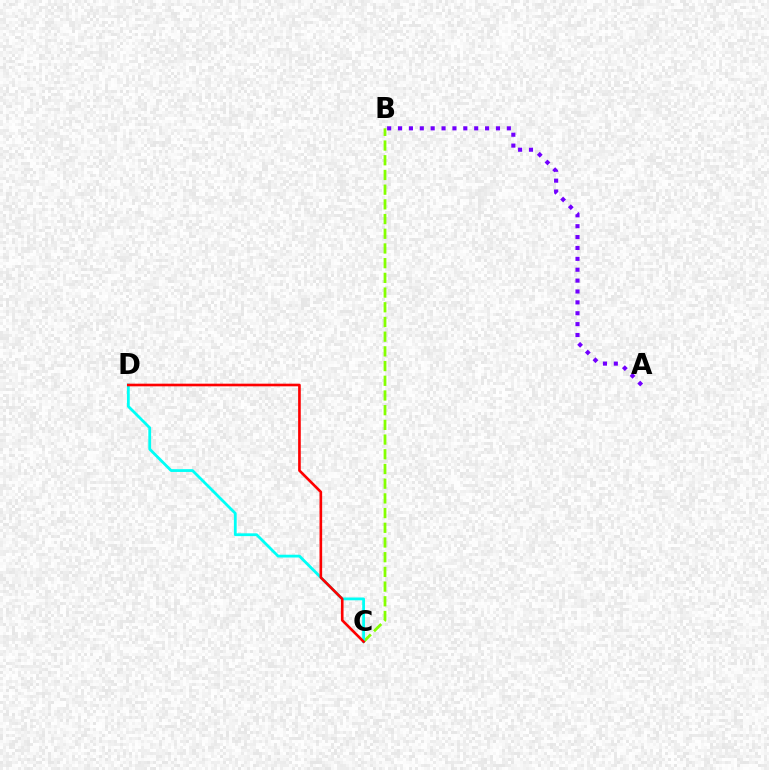{('B', 'C'): [{'color': '#84ff00', 'line_style': 'dashed', 'thickness': 2.0}], ('C', 'D'): [{'color': '#00fff6', 'line_style': 'solid', 'thickness': 2.01}, {'color': '#ff0000', 'line_style': 'solid', 'thickness': 1.9}], ('A', 'B'): [{'color': '#7200ff', 'line_style': 'dotted', 'thickness': 2.96}]}